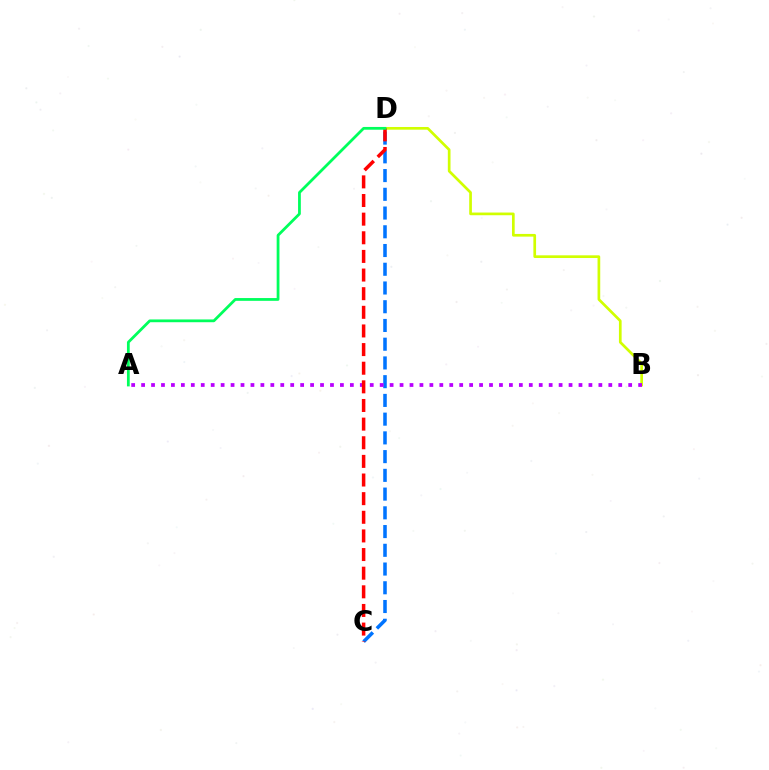{('C', 'D'): [{'color': '#0074ff', 'line_style': 'dashed', 'thickness': 2.55}, {'color': '#ff0000', 'line_style': 'dashed', 'thickness': 2.53}], ('B', 'D'): [{'color': '#d1ff00', 'line_style': 'solid', 'thickness': 1.94}], ('A', 'B'): [{'color': '#b900ff', 'line_style': 'dotted', 'thickness': 2.7}], ('A', 'D'): [{'color': '#00ff5c', 'line_style': 'solid', 'thickness': 2.0}]}